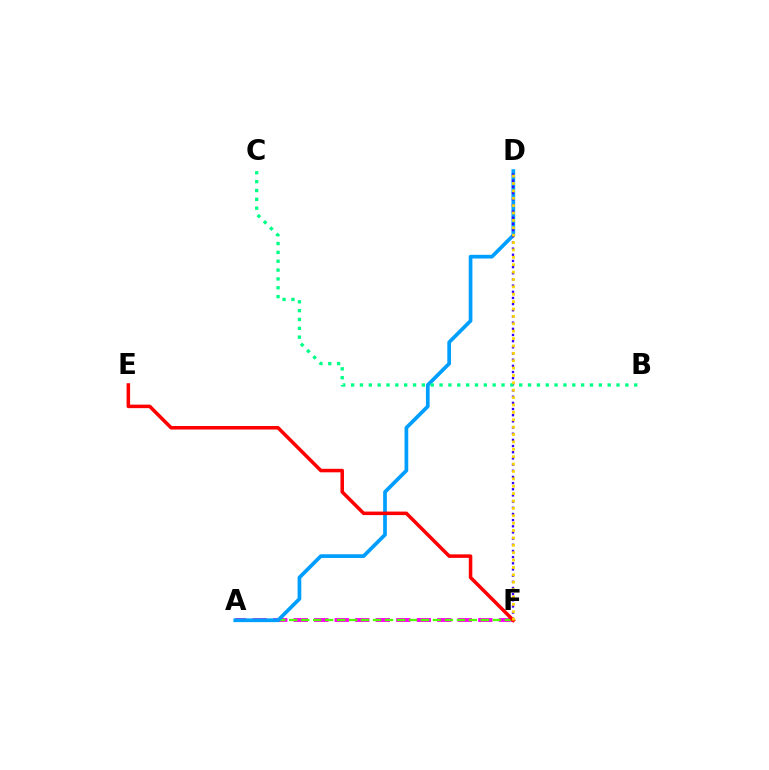{('A', 'F'): [{'color': '#ff00ed', 'line_style': 'dashed', 'thickness': 2.79}, {'color': '#4fff00', 'line_style': 'dashed', 'thickness': 1.63}], ('A', 'D'): [{'color': '#009eff', 'line_style': 'solid', 'thickness': 2.67}], ('D', 'F'): [{'color': '#3700ff', 'line_style': 'dotted', 'thickness': 1.68}, {'color': '#ffd500', 'line_style': 'dotted', 'thickness': 2.01}], ('E', 'F'): [{'color': '#ff0000', 'line_style': 'solid', 'thickness': 2.53}], ('B', 'C'): [{'color': '#00ff86', 'line_style': 'dotted', 'thickness': 2.4}]}